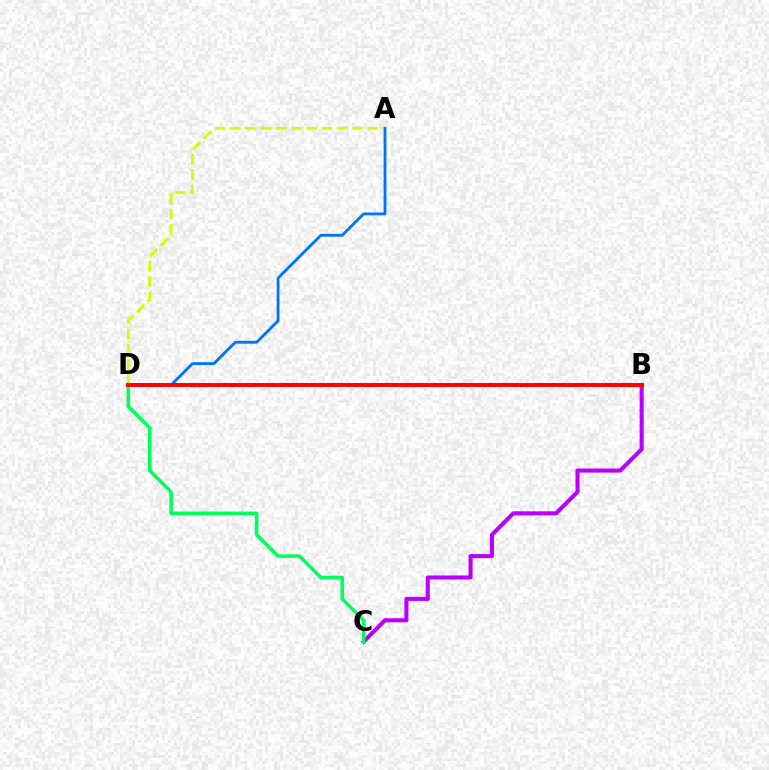{('B', 'C'): [{'color': '#b900ff', 'line_style': 'solid', 'thickness': 2.93}], ('C', 'D'): [{'color': '#00ff5c', 'line_style': 'solid', 'thickness': 2.57}], ('A', 'D'): [{'color': '#d1ff00', 'line_style': 'dashed', 'thickness': 2.07}, {'color': '#0074ff', 'line_style': 'solid', 'thickness': 2.02}], ('B', 'D'): [{'color': '#ff0000', 'line_style': 'solid', 'thickness': 2.84}]}